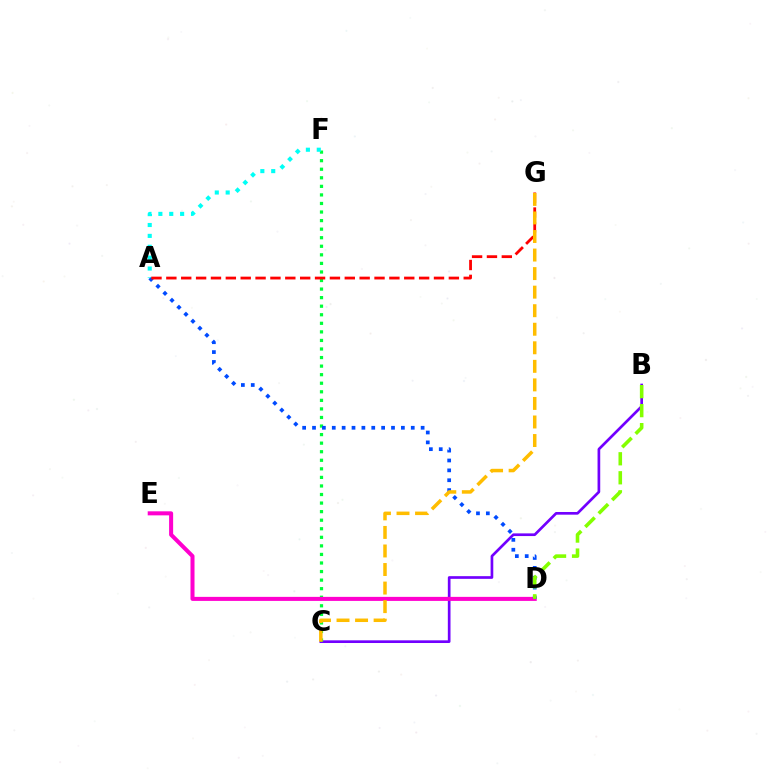{('B', 'C'): [{'color': '#7200ff', 'line_style': 'solid', 'thickness': 1.93}], ('C', 'F'): [{'color': '#00ff39', 'line_style': 'dotted', 'thickness': 2.33}], ('D', 'E'): [{'color': '#ff00cf', 'line_style': 'solid', 'thickness': 2.9}], ('A', 'D'): [{'color': '#004bff', 'line_style': 'dotted', 'thickness': 2.68}], ('A', 'F'): [{'color': '#00fff6', 'line_style': 'dotted', 'thickness': 2.96}], ('A', 'G'): [{'color': '#ff0000', 'line_style': 'dashed', 'thickness': 2.02}], ('B', 'D'): [{'color': '#84ff00', 'line_style': 'dashed', 'thickness': 2.58}], ('C', 'G'): [{'color': '#ffbd00', 'line_style': 'dashed', 'thickness': 2.52}]}